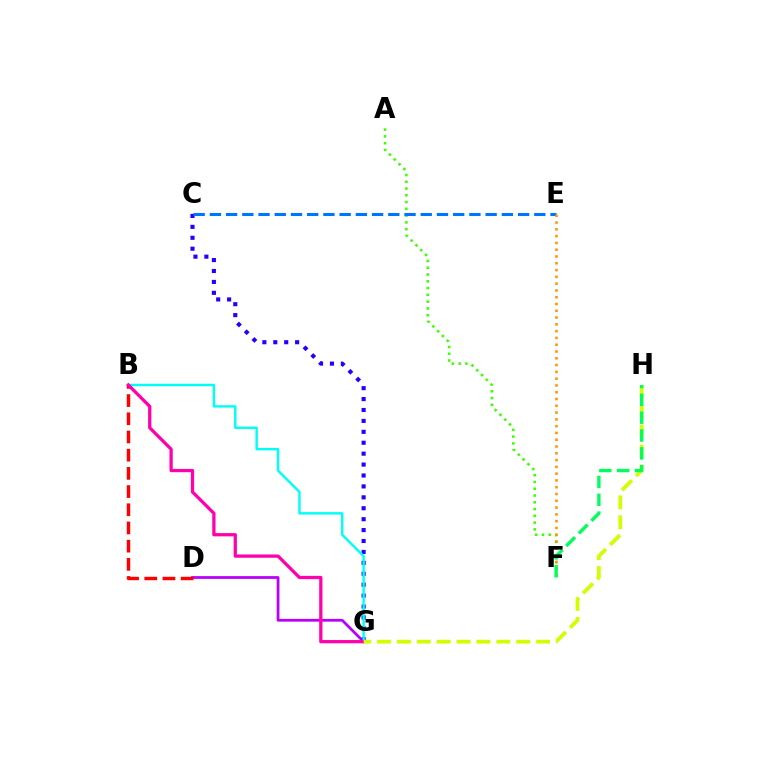{('D', 'G'): [{'color': '#b900ff', 'line_style': 'solid', 'thickness': 2.0}], ('C', 'G'): [{'color': '#2500ff', 'line_style': 'dotted', 'thickness': 2.97}], ('B', 'G'): [{'color': '#00fff6', 'line_style': 'solid', 'thickness': 1.75}, {'color': '#ff00ac', 'line_style': 'solid', 'thickness': 2.35}], ('A', 'F'): [{'color': '#3dff00', 'line_style': 'dotted', 'thickness': 1.84}], ('C', 'E'): [{'color': '#0074ff', 'line_style': 'dashed', 'thickness': 2.2}], ('B', 'D'): [{'color': '#ff0000', 'line_style': 'dashed', 'thickness': 2.47}], ('E', 'F'): [{'color': '#ff9400', 'line_style': 'dotted', 'thickness': 1.84}], ('G', 'H'): [{'color': '#d1ff00', 'line_style': 'dashed', 'thickness': 2.7}], ('F', 'H'): [{'color': '#00ff5c', 'line_style': 'dashed', 'thickness': 2.42}]}